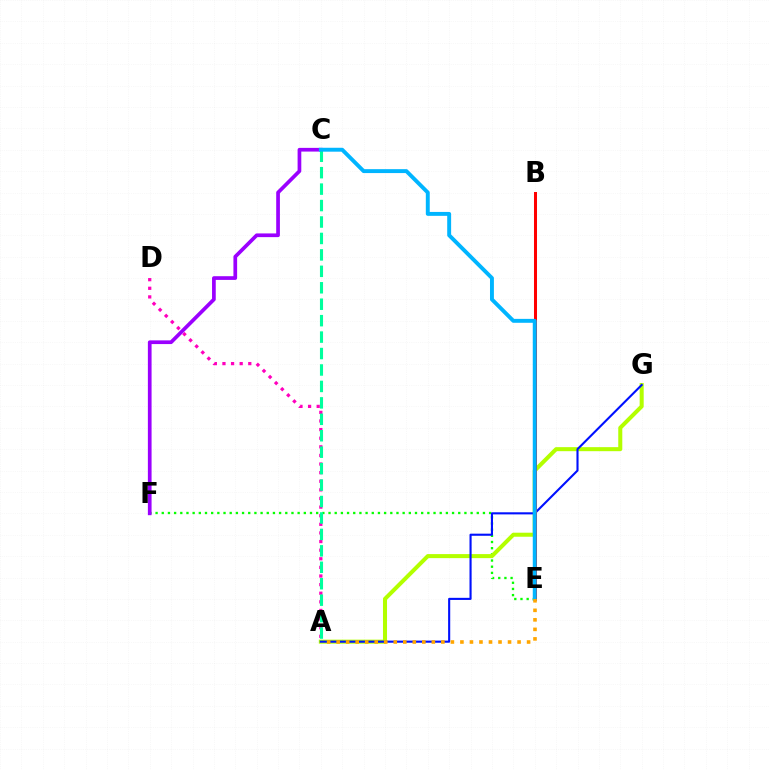{('E', 'F'): [{'color': '#08ff00', 'line_style': 'dotted', 'thickness': 1.68}], ('A', 'G'): [{'color': '#b3ff00', 'line_style': 'solid', 'thickness': 2.91}, {'color': '#0010ff', 'line_style': 'solid', 'thickness': 1.52}], ('B', 'E'): [{'color': '#ff0000', 'line_style': 'solid', 'thickness': 2.18}], ('A', 'D'): [{'color': '#ff00bd', 'line_style': 'dotted', 'thickness': 2.34}], ('C', 'F'): [{'color': '#9b00ff', 'line_style': 'solid', 'thickness': 2.67}], ('A', 'C'): [{'color': '#00ff9d', 'line_style': 'dashed', 'thickness': 2.23}], ('C', 'E'): [{'color': '#00b5ff', 'line_style': 'solid', 'thickness': 2.82}], ('A', 'E'): [{'color': '#ffa500', 'line_style': 'dotted', 'thickness': 2.59}]}